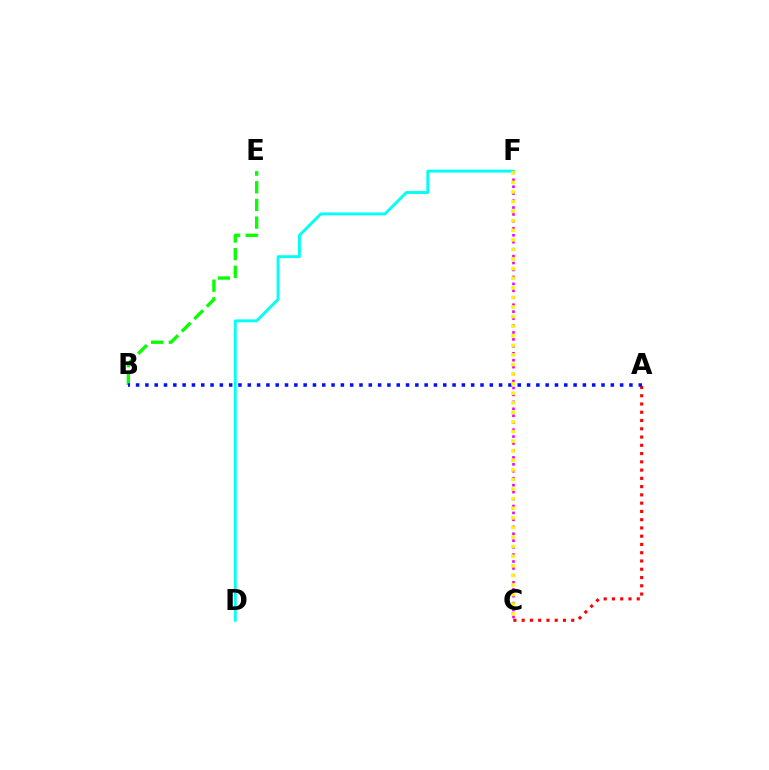{('C', 'F'): [{'color': '#ee00ff', 'line_style': 'dotted', 'thickness': 1.89}, {'color': '#fcf500', 'line_style': 'dotted', 'thickness': 2.6}], ('A', 'C'): [{'color': '#ff0000', 'line_style': 'dotted', 'thickness': 2.25}], ('D', 'F'): [{'color': '#00fff6', 'line_style': 'solid', 'thickness': 2.07}], ('B', 'E'): [{'color': '#08ff00', 'line_style': 'dashed', 'thickness': 2.4}], ('A', 'B'): [{'color': '#0010ff', 'line_style': 'dotted', 'thickness': 2.53}]}